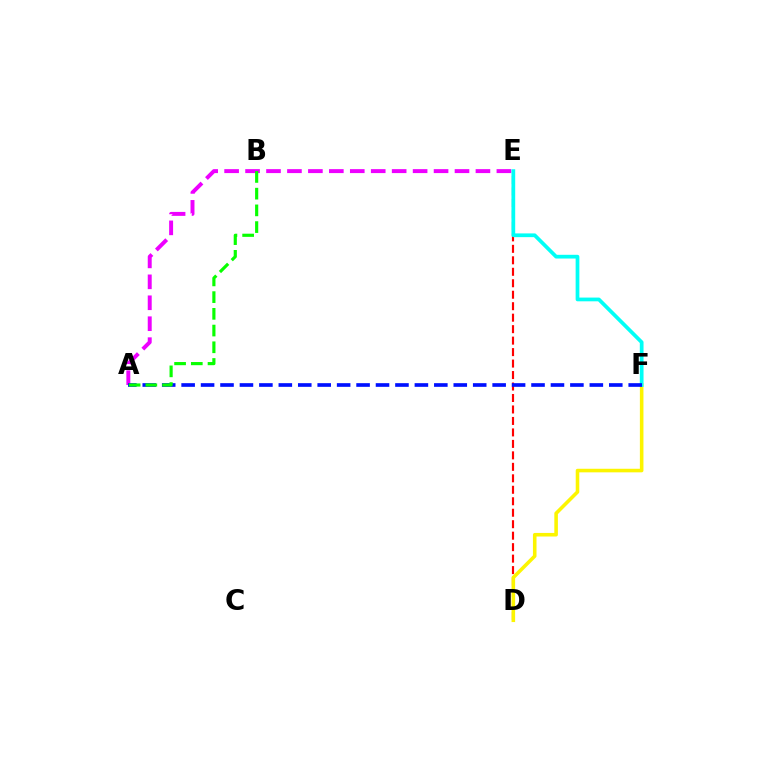{('D', 'E'): [{'color': '#ff0000', 'line_style': 'dashed', 'thickness': 1.56}], ('A', 'E'): [{'color': '#ee00ff', 'line_style': 'dashed', 'thickness': 2.85}], ('D', 'F'): [{'color': '#fcf500', 'line_style': 'solid', 'thickness': 2.57}], ('E', 'F'): [{'color': '#00fff6', 'line_style': 'solid', 'thickness': 2.69}], ('A', 'F'): [{'color': '#0010ff', 'line_style': 'dashed', 'thickness': 2.64}], ('A', 'B'): [{'color': '#08ff00', 'line_style': 'dashed', 'thickness': 2.27}]}